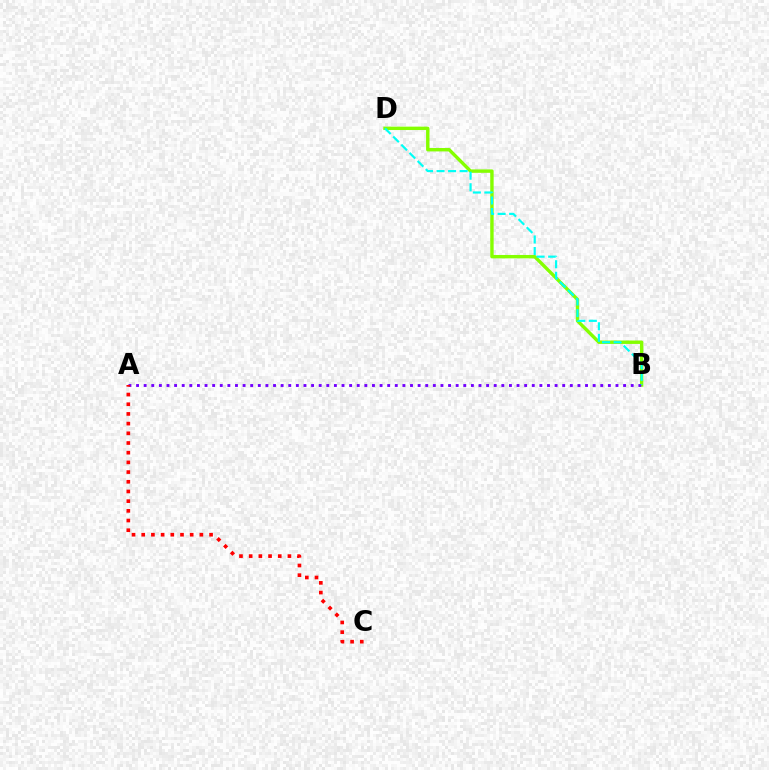{('B', 'D'): [{'color': '#84ff00', 'line_style': 'solid', 'thickness': 2.45}, {'color': '#00fff6', 'line_style': 'dashed', 'thickness': 1.57}], ('A', 'B'): [{'color': '#7200ff', 'line_style': 'dotted', 'thickness': 2.07}], ('A', 'C'): [{'color': '#ff0000', 'line_style': 'dotted', 'thickness': 2.63}]}